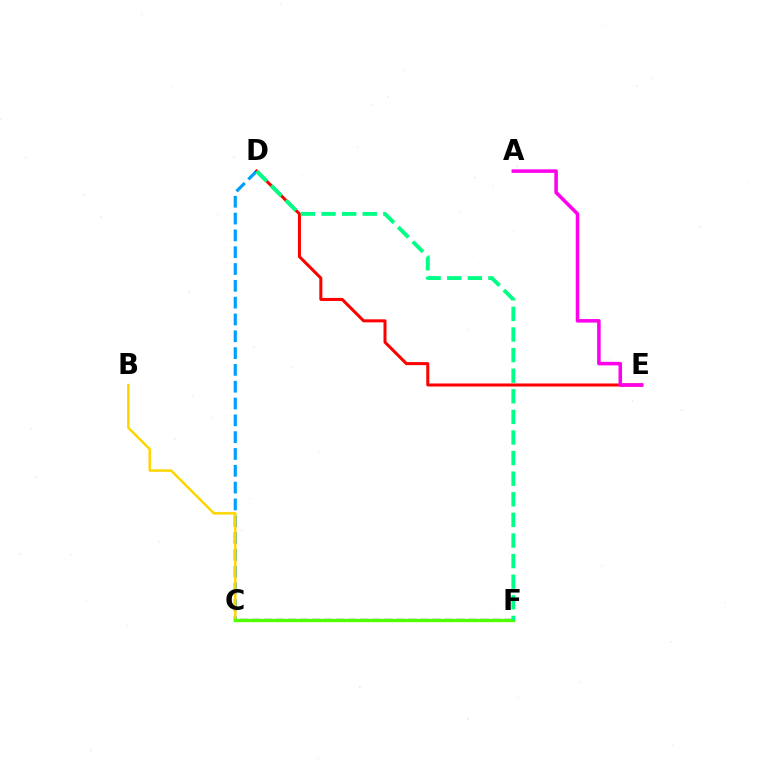{('C', 'F'): [{'color': '#3700ff', 'line_style': 'dashed', 'thickness': 1.63}, {'color': '#4fff00', 'line_style': 'solid', 'thickness': 2.36}], ('C', 'D'): [{'color': '#009eff', 'line_style': 'dashed', 'thickness': 2.28}], ('D', 'E'): [{'color': '#ff0000', 'line_style': 'solid', 'thickness': 2.18}], ('B', 'C'): [{'color': '#ffd500', 'line_style': 'solid', 'thickness': 1.79}], ('D', 'F'): [{'color': '#00ff86', 'line_style': 'dashed', 'thickness': 2.8}], ('A', 'E'): [{'color': '#ff00ed', 'line_style': 'solid', 'thickness': 2.55}]}